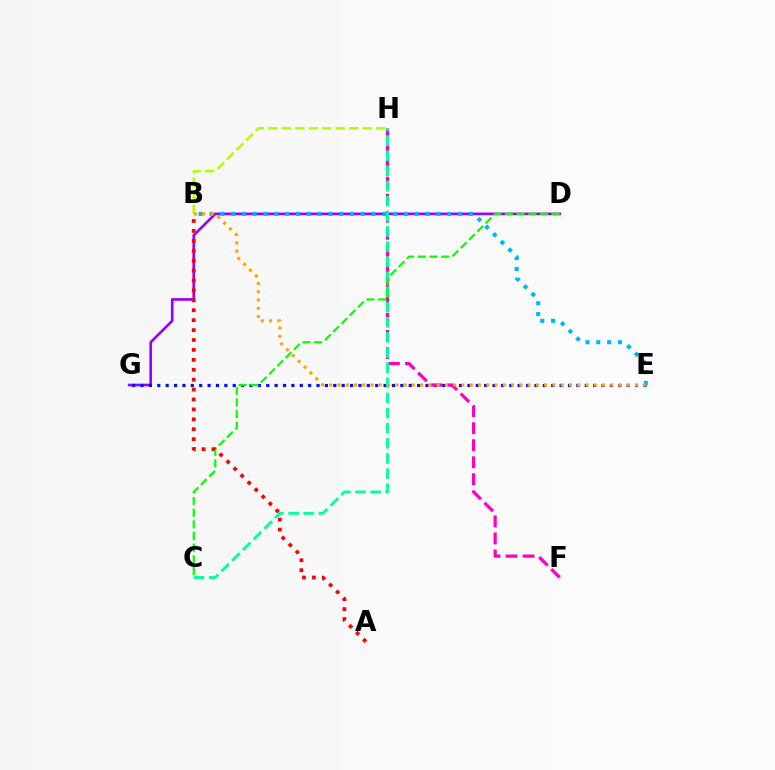{('B', 'H'): [{'color': '#b3ff00', 'line_style': 'dashed', 'thickness': 1.83}], ('D', 'G'): [{'color': '#9b00ff', 'line_style': 'solid', 'thickness': 1.92}], ('E', 'G'): [{'color': '#0010ff', 'line_style': 'dotted', 'thickness': 2.28}], ('F', 'H'): [{'color': '#ff00bd', 'line_style': 'dashed', 'thickness': 2.31}], ('B', 'E'): [{'color': '#00b5ff', 'line_style': 'dotted', 'thickness': 2.94}, {'color': '#ffa500', 'line_style': 'dotted', 'thickness': 2.25}], ('C', 'H'): [{'color': '#00ff9d', 'line_style': 'dashed', 'thickness': 2.06}], ('C', 'D'): [{'color': '#08ff00', 'line_style': 'dashed', 'thickness': 1.58}], ('A', 'B'): [{'color': '#ff0000', 'line_style': 'dotted', 'thickness': 2.69}]}